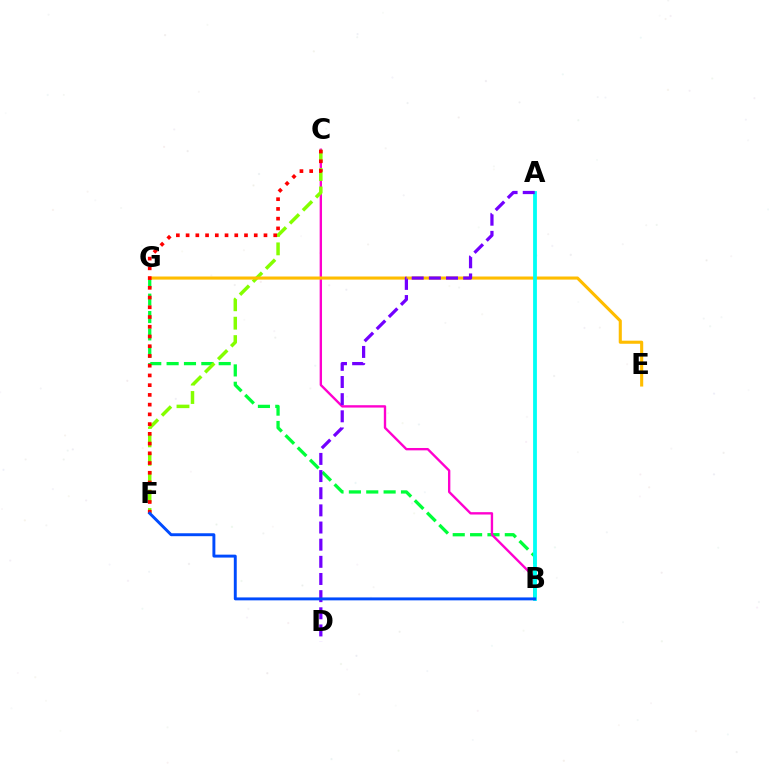{('B', 'G'): [{'color': '#00ff39', 'line_style': 'dashed', 'thickness': 2.36}], ('B', 'C'): [{'color': '#ff00cf', 'line_style': 'solid', 'thickness': 1.71}], ('C', 'F'): [{'color': '#84ff00', 'line_style': 'dashed', 'thickness': 2.5}, {'color': '#ff0000', 'line_style': 'dotted', 'thickness': 2.64}], ('E', 'G'): [{'color': '#ffbd00', 'line_style': 'solid', 'thickness': 2.23}], ('A', 'B'): [{'color': '#00fff6', 'line_style': 'solid', 'thickness': 2.73}], ('A', 'D'): [{'color': '#7200ff', 'line_style': 'dashed', 'thickness': 2.33}], ('B', 'F'): [{'color': '#004bff', 'line_style': 'solid', 'thickness': 2.11}]}